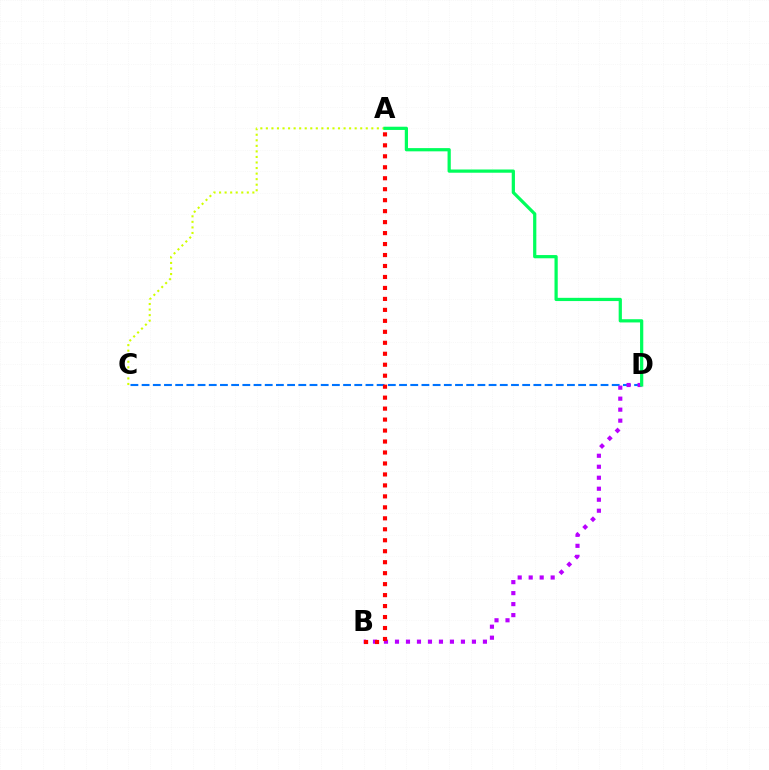{('A', 'C'): [{'color': '#d1ff00', 'line_style': 'dotted', 'thickness': 1.51}], ('C', 'D'): [{'color': '#0074ff', 'line_style': 'dashed', 'thickness': 1.52}], ('B', 'D'): [{'color': '#b900ff', 'line_style': 'dotted', 'thickness': 2.99}], ('A', 'B'): [{'color': '#ff0000', 'line_style': 'dotted', 'thickness': 2.98}], ('A', 'D'): [{'color': '#00ff5c', 'line_style': 'solid', 'thickness': 2.32}]}